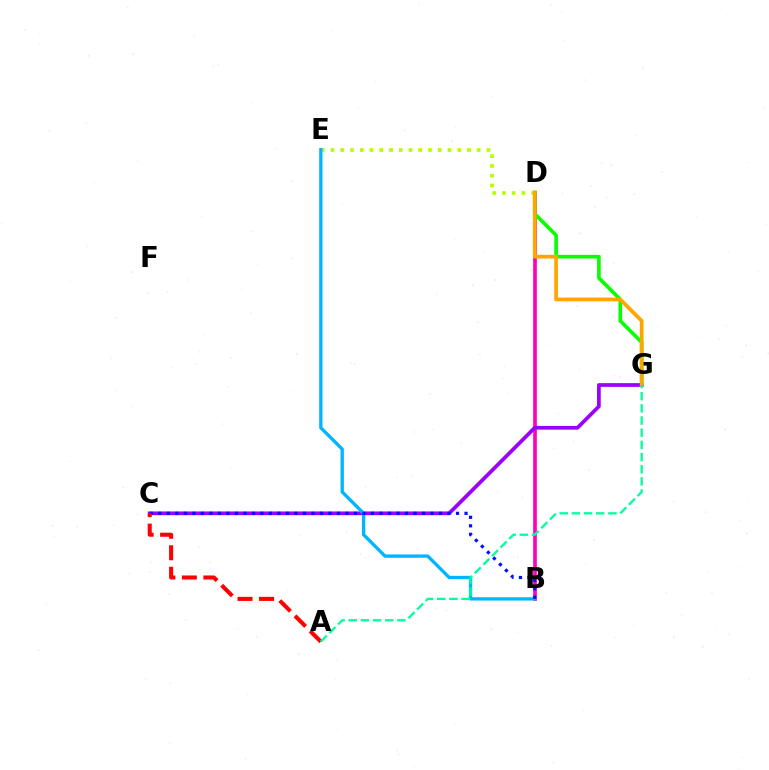{('B', 'D'): [{'color': '#ff00bd', 'line_style': 'solid', 'thickness': 2.64}], ('D', 'G'): [{'color': '#08ff00', 'line_style': 'solid', 'thickness': 2.62}, {'color': '#ffa500', 'line_style': 'solid', 'thickness': 2.69}], ('C', 'G'): [{'color': '#9b00ff', 'line_style': 'solid', 'thickness': 2.68}], ('D', 'E'): [{'color': '#b3ff00', 'line_style': 'dotted', 'thickness': 2.65}], ('B', 'E'): [{'color': '#00b5ff', 'line_style': 'solid', 'thickness': 2.39}], ('B', 'C'): [{'color': '#0010ff', 'line_style': 'dotted', 'thickness': 2.31}], ('A', 'C'): [{'color': '#ff0000', 'line_style': 'dashed', 'thickness': 2.92}], ('A', 'G'): [{'color': '#00ff9d', 'line_style': 'dashed', 'thickness': 1.65}]}